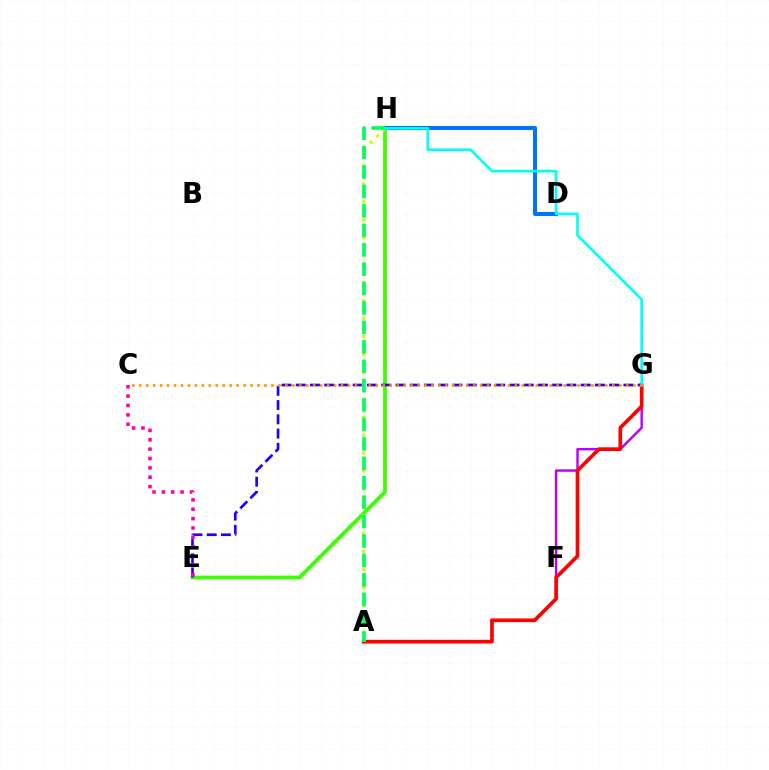{('E', 'H'): [{'color': '#3dff00', 'line_style': 'solid', 'thickness': 2.74}], ('F', 'G'): [{'color': '#b900ff', 'line_style': 'solid', 'thickness': 1.74}], ('E', 'G'): [{'color': '#2500ff', 'line_style': 'dashed', 'thickness': 1.94}], ('D', 'H'): [{'color': '#0074ff', 'line_style': 'solid', 'thickness': 2.89}], ('A', 'G'): [{'color': '#ff0000', 'line_style': 'solid', 'thickness': 2.65}], ('A', 'H'): [{'color': '#d1ff00', 'line_style': 'dotted', 'thickness': 2.44}, {'color': '#00ff5c', 'line_style': 'dashed', 'thickness': 2.64}], ('G', 'H'): [{'color': '#00fff6', 'line_style': 'solid', 'thickness': 1.9}], ('C', 'G'): [{'color': '#ff9400', 'line_style': 'dotted', 'thickness': 1.89}], ('C', 'E'): [{'color': '#ff00ac', 'line_style': 'dotted', 'thickness': 2.55}]}